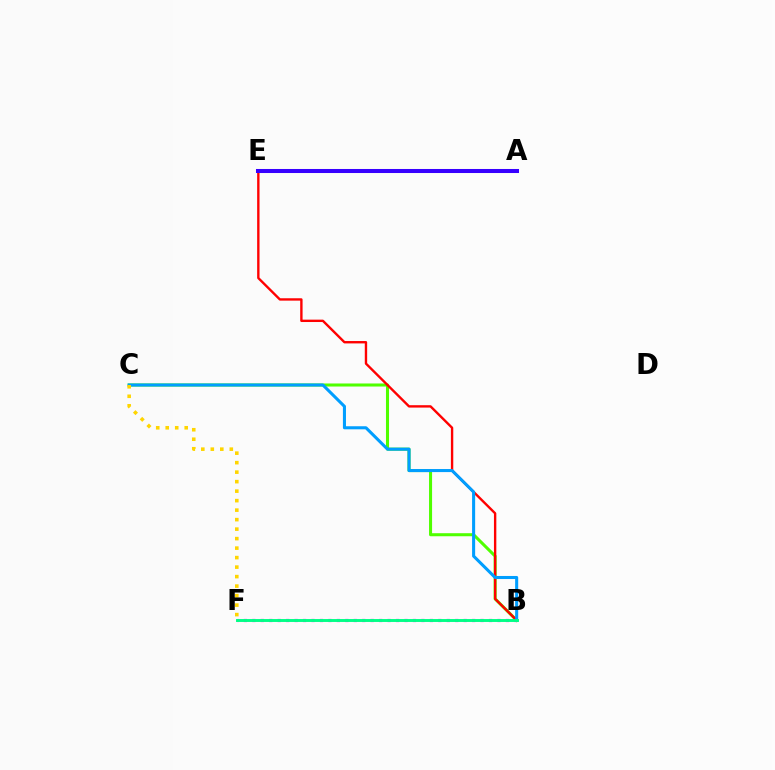{('B', 'C'): [{'color': '#4fff00', 'line_style': 'solid', 'thickness': 2.2}, {'color': '#009eff', 'line_style': 'solid', 'thickness': 2.2}], ('B', 'E'): [{'color': '#ff0000', 'line_style': 'solid', 'thickness': 1.71}], ('A', 'E'): [{'color': '#3700ff', 'line_style': 'solid', 'thickness': 2.91}], ('B', 'F'): [{'color': '#ff00ed', 'line_style': 'dotted', 'thickness': 2.3}, {'color': '#00ff86', 'line_style': 'solid', 'thickness': 2.1}], ('C', 'F'): [{'color': '#ffd500', 'line_style': 'dotted', 'thickness': 2.58}]}